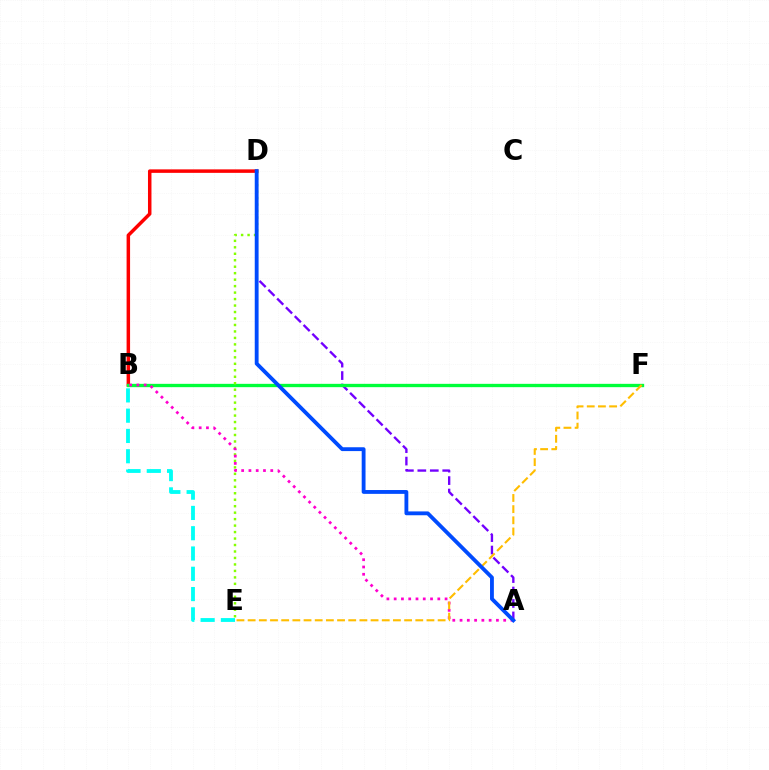{('A', 'D'): [{'color': '#7200ff', 'line_style': 'dashed', 'thickness': 1.69}, {'color': '#004bff', 'line_style': 'solid', 'thickness': 2.76}], ('B', 'D'): [{'color': '#ff0000', 'line_style': 'solid', 'thickness': 2.51}], ('B', 'F'): [{'color': '#00ff39', 'line_style': 'solid', 'thickness': 2.4}], ('D', 'E'): [{'color': '#84ff00', 'line_style': 'dotted', 'thickness': 1.76}], ('A', 'B'): [{'color': '#ff00cf', 'line_style': 'dotted', 'thickness': 1.98}], ('B', 'E'): [{'color': '#00fff6', 'line_style': 'dashed', 'thickness': 2.76}], ('E', 'F'): [{'color': '#ffbd00', 'line_style': 'dashed', 'thickness': 1.52}]}